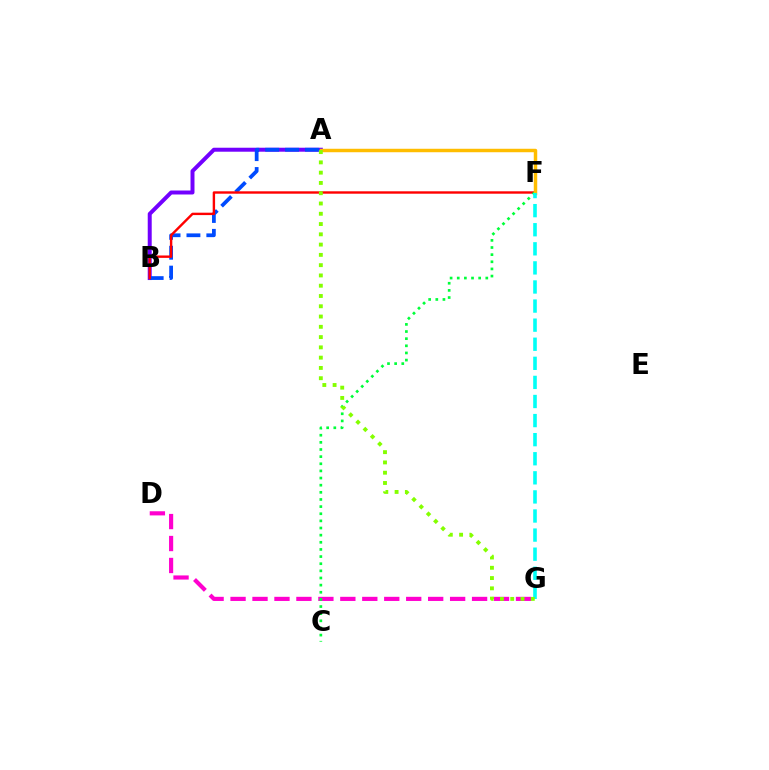{('D', 'G'): [{'color': '#ff00cf', 'line_style': 'dashed', 'thickness': 2.98}], ('A', 'B'): [{'color': '#7200ff', 'line_style': 'solid', 'thickness': 2.87}, {'color': '#004bff', 'line_style': 'dashed', 'thickness': 2.7}], ('B', 'F'): [{'color': '#ff0000', 'line_style': 'solid', 'thickness': 1.73}], ('C', 'F'): [{'color': '#00ff39', 'line_style': 'dotted', 'thickness': 1.94}], ('A', 'F'): [{'color': '#ffbd00', 'line_style': 'solid', 'thickness': 2.49}], ('F', 'G'): [{'color': '#00fff6', 'line_style': 'dashed', 'thickness': 2.59}], ('A', 'G'): [{'color': '#84ff00', 'line_style': 'dotted', 'thickness': 2.79}]}